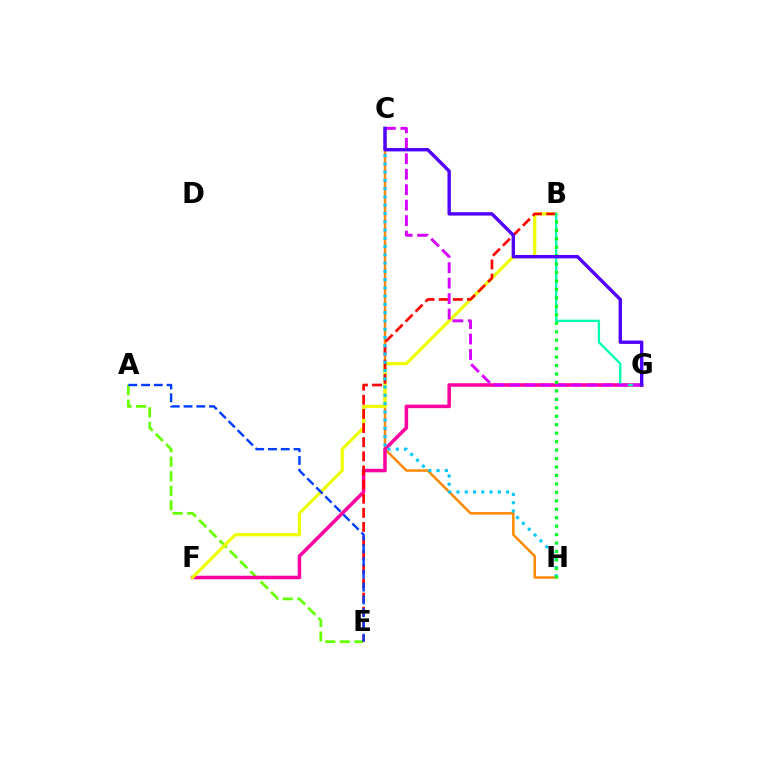{('C', 'H'): [{'color': '#ff8800', 'line_style': 'solid', 'thickness': 1.79}, {'color': '#00c7ff', 'line_style': 'dotted', 'thickness': 2.25}], ('A', 'E'): [{'color': '#66ff00', 'line_style': 'dashed', 'thickness': 1.98}, {'color': '#003fff', 'line_style': 'dashed', 'thickness': 1.73}], ('F', 'G'): [{'color': '#ff00a0', 'line_style': 'solid', 'thickness': 2.54}], ('B', 'F'): [{'color': '#eeff00', 'line_style': 'solid', 'thickness': 2.28}], ('B', 'E'): [{'color': '#ff0000', 'line_style': 'dashed', 'thickness': 1.92}], ('B', 'G'): [{'color': '#00ffaf', 'line_style': 'solid', 'thickness': 1.67}], ('C', 'G'): [{'color': '#d600ff', 'line_style': 'dashed', 'thickness': 2.1}, {'color': '#4f00ff', 'line_style': 'solid', 'thickness': 2.44}], ('B', 'H'): [{'color': '#00ff27', 'line_style': 'dotted', 'thickness': 2.3}]}